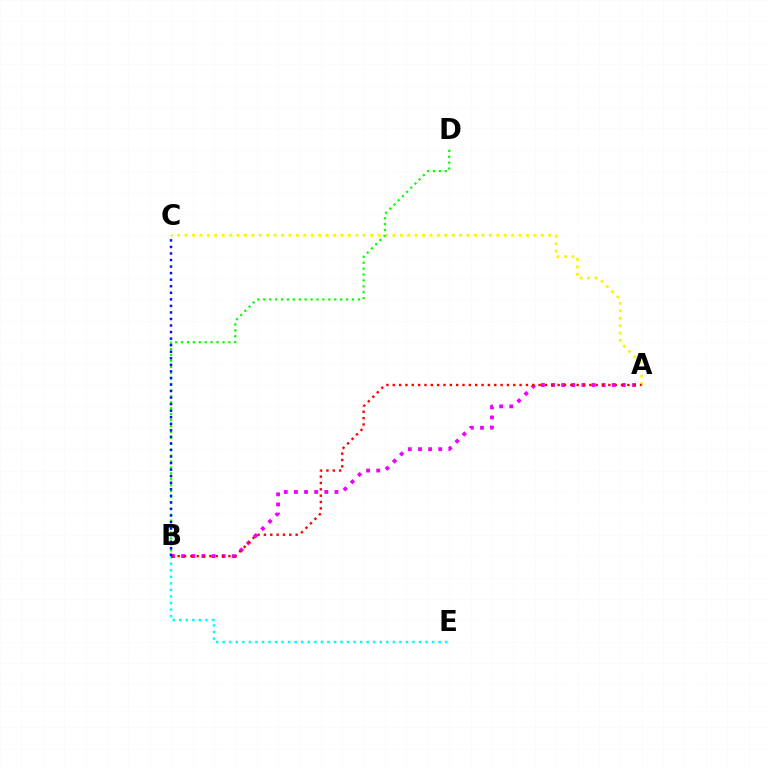{('A', 'C'): [{'color': '#fcf500', 'line_style': 'dotted', 'thickness': 2.02}], ('B', 'E'): [{'color': '#00fff6', 'line_style': 'dotted', 'thickness': 1.78}], ('A', 'B'): [{'color': '#ee00ff', 'line_style': 'dotted', 'thickness': 2.75}, {'color': '#ff0000', 'line_style': 'dotted', 'thickness': 1.72}], ('B', 'D'): [{'color': '#08ff00', 'line_style': 'dotted', 'thickness': 1.61}], ('B', 'C'): [{'color': '#0010ff', 'line_style': 'dotted', 'thickness': 1.78}]}